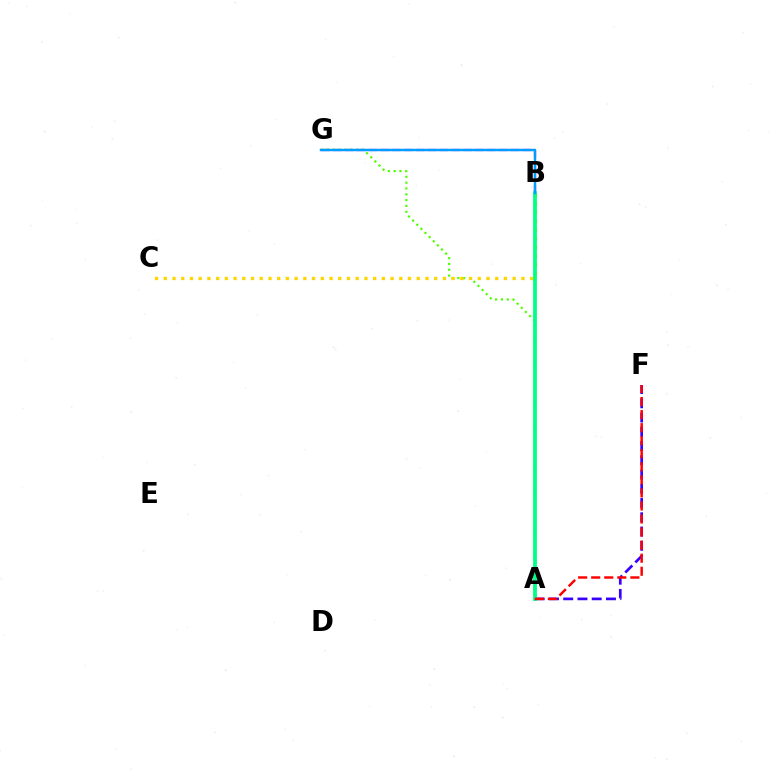{('B', 'G'): [{'color': '#ff00ed', 'line_style': 'dashed', 'thickness': 1.61}, {'color': '#009eff', 'line_style': 'solid', 'thickness': 1.78}], ('A', 'F'): [{'color': '#3700ff', 'line_style': 'dashed', 'thickness': 1.94}, {'color': '#ff0000', 'line_style': 'dashed', 'thickness': 1.77}], ('A', 'G'): [{'color': '#4fff00', 'line_style': 'dotted', 'thickness': 1.58}], ('B', 'C'): [{'color': '#ffd500', 'line_style': 'dotted', 'thickness': 2.37}], ('A', 'B'): [{'color': '#00ff86', 'line_style': 'solid', 'thickness': 2.75}]}